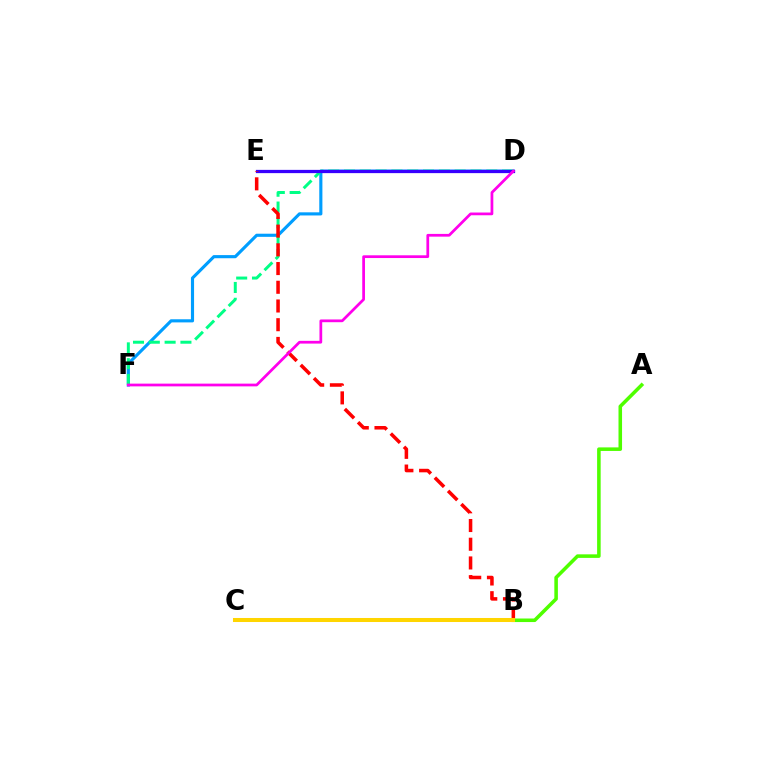{('D', 'F'): [{'color': '#009eff', 'line_style': 'solid', 'thickness': 2.25}, {'color': '#00ff86', 'line_style': 'dashed', 'thickness': 2.15}, {'color': '#ff00ed', 'line_style': 'solid', 'thickness': 1.97}], ('D', 'E'): [{'color': '#3700ff', 'line_style': 'solid', 'thickness': 2.34}], ('B', 'E'): [{'color': '#ff0000', 'line_style': 'dashed', 'thickness': 2.54}], ('A', 'B'): [{'color': '#4fff00', 'line_style': 'solid', 'thickness': 2.56}], ('B', 'C'): [{'color': '#ffd500', 'line_style': 'solid', 'thickness': 2.91}]}